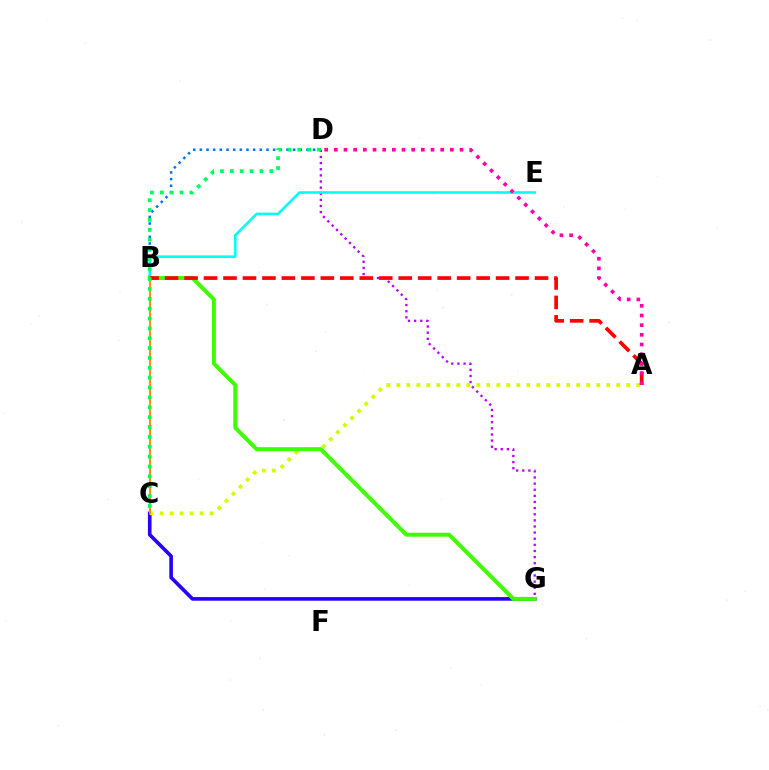{('B', 'D'): [{'color': '#0074ff', 'line_style': 'dotted', 'thickness': 1.81}], ('C', 'G'): [{'color': '#2500ff', 'line_style': 'solid', 'thickness': 2.61}], ('D', 'G'): [{'color': '#b900ff', 'line_style': 'dotted', 'thickness': 1.66}], ('B', 'E'): [{'color': '#00fff6', 'line_style': 'solid', 'thickness': 1.87}], ('A', 'C'): [{'color': '#d1ff00', 'line_style': 'dotted', 'thickness': 2.72}], ('B', 'G'): [{'color': '#3dff00', 'line_style': 'solid', 'thickness': 2.86}], ('B', 'C'): [{'color': '#ff9400', 'line_style': 'solid', 'thickness': 1.51}], ('A', 'B'): [{'color': '#ff0000', 'line_style': 'dashed', 'thickness': 2.65}], ('C', 'D'): [{'color': '#00ff5c', 'line_style': 'dotted', 'thickness': 2.68}], ('A', 'D'): [{'color': '#ff00ac', 'line_style': 'dotted', 'thickness': 2.63}]}